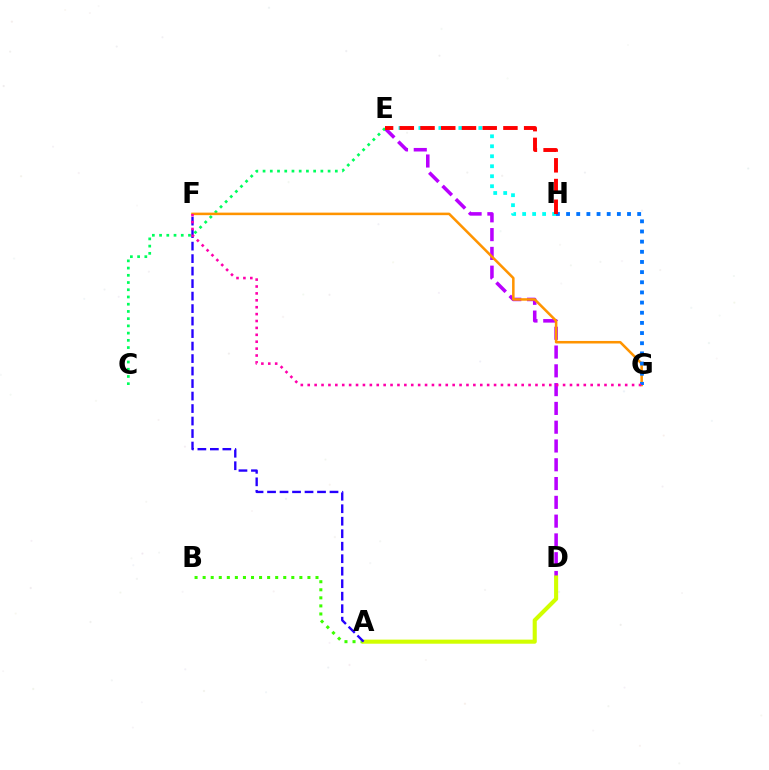{('A', 'B'): [{'color': '#3dff00', 'line_style': 'dotted', 'thickness': 2.19}], ('D', 'E'): [{'color': '#b900ff', 'line_style': 'dashed', 'thickness': 2.55}], ('C', 'E'): [{'color': '#00ff5c', 'line_style': 'dotted', 'thickness': 1.96}], ('F', 'G'): [{'color': '#ff9400', 'line_style': 'solid', 'thickness': 1.83}, {'color': '#ff00ac', 'line_style': 'dotted', 'thickness': 1.88}], ('G', 'H'): [{'color': '#0074ff', 'line_style': 'dotted', 'thickness': 2.76}], ('E', 'H'): [{'color': '#00fff6', 'line_style': 'dotted', 'thickness': 2.71}, {'color': '#ff0000', 'line_style': 'dashed', 'thickness': 2.82}], ('A', 'D'): [{'color': '#d1ff00', 'line_style': 'solid', 'thickness': 2.95}], ('A', 'F'): [{'color': '#2500ff', 'line_style': 'dashed', 'thickness': 1.7}]}